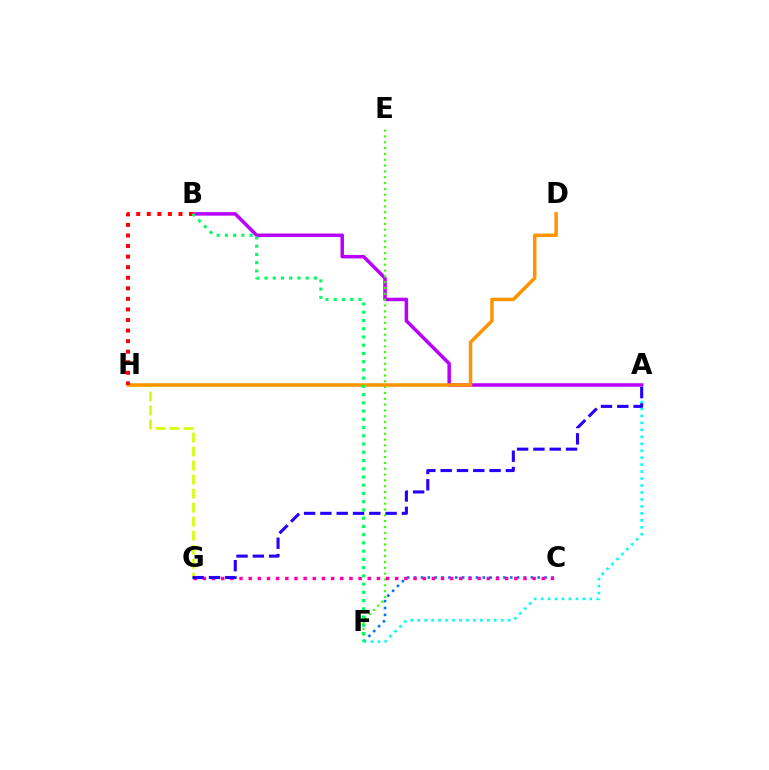{('A', 'B'): [{'color': '#b900ff', 'line_style': 'solid', 'thickness': 2.52}], ('C', 'F'): [{'color': '#0074ff', 'line_style': 'dotted', 'thickness': 1.87}], ('E', 'F'): [{'color': '#3dff00', 'line_style': 'dotted', 'thickness': 1.58}], ('G', 'H'): [{'color': '#d1ff00', 'line_style': 'dashed', 'thickness': 1.9}], ('C', 'G'): [{'color': '#ff00ac', 'line_style': 'dotted', 'thickness': 2.49}], ('A', 'F'): [{'color': '#00fff6', 'line_style': 'dotted', 'thickness': 1.89}], ('A', 'G'): [{'color': '#2500ff', 'line_style': 'dashed', 'thickness': 2.22}], ('D', 'H'): [{'color': '#ff9400', 'line_style': 'solid', 'thickness': 2.51}], ('B', 'H'): [{'color': '#ff0000', 'line_style': 'dotted', 'thickness': 2.87}], ('B', 'F'): [{'color': '#00ff5c', 'line_style': 'dotted', 'thickness': 2.24}]}